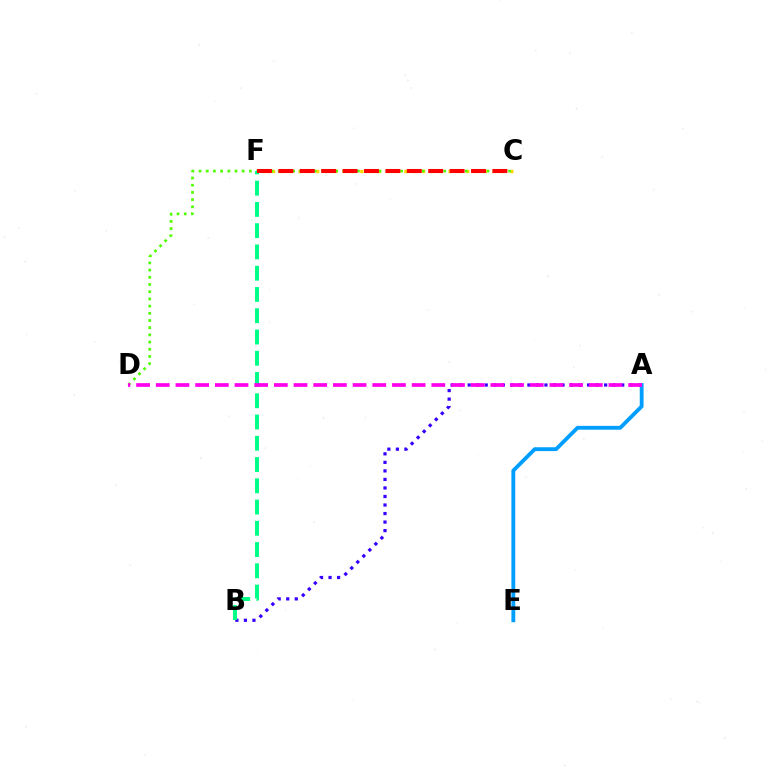{('C', 'F'): [{'color': '#ffd500', 'line_style': 'dotted', 'thickness': 2.4}, {'color': '#ff0000', 'line_style': 'dashed', 'thickness': 2.91}], ('C', 'D'): [{'color': '#4fff00', 'line_style': 'dotted', 'thickness': 1.96}], ('A', 'B'): [{'color': '#3700ff', 'line_style': 'dotted', 'thickness': 2.32}], ('B', 'F'): [{'color': '#00ff86', 'line_style': 'dashed', 'thickness': 2.89}], ('A', 'E'): [{'color': '#009eff', 'line_style': 'solid', 'thickness': 2.76}], ('A', 'D'): [{'color': '#ff00ed', 'line_style': 'dashed', 'thickness': 2.67}]}